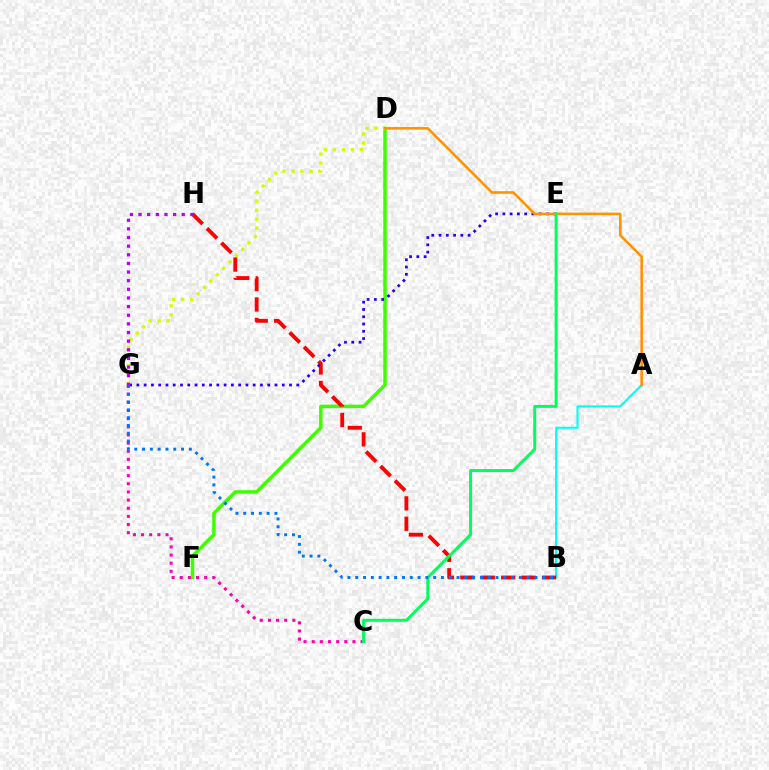{('D', 'F'): [{'color': '#3dff00', 'line_style': 'solid', 'thickness': 2.5}], ('A', 'B'): [{'color': '#00fff6', 'line_style': 'solid', 'thickness': 1.51}], ('D', 'G'): [{'color': '#d1ff00', 'line_style': 'dotted', 'thickness': 2.44}], ('B', 'H'): [{'color': '#ff0000', 'line_style': 'dashed', 'thickness': 2.77}], ('E', 'G'): [{'color': '#2500ff', 'line_style': 'dotted', 'thickness': 1.97}], ('A', 'D'): [{'color': '#ff9400', 'line_style': 'solid', 'thickness': 1.87}], ('C', 'G'): [{'color': '#ff00ac', 'line_style': 'dotted', 'thickness': 2.21}], ('C', 'E'): [{'color': '#00ff5c', 'line_style': 'solid', 'thickness': 2.14}], ('B', 'G'): [{'color': '#0074ff', 'line_style': 'dotted', 'thickness': 2.12}], ('G', 'H'): [{'color': '#b900ff', 'line_style': 'dotted', 'thickness': 2.35}]}